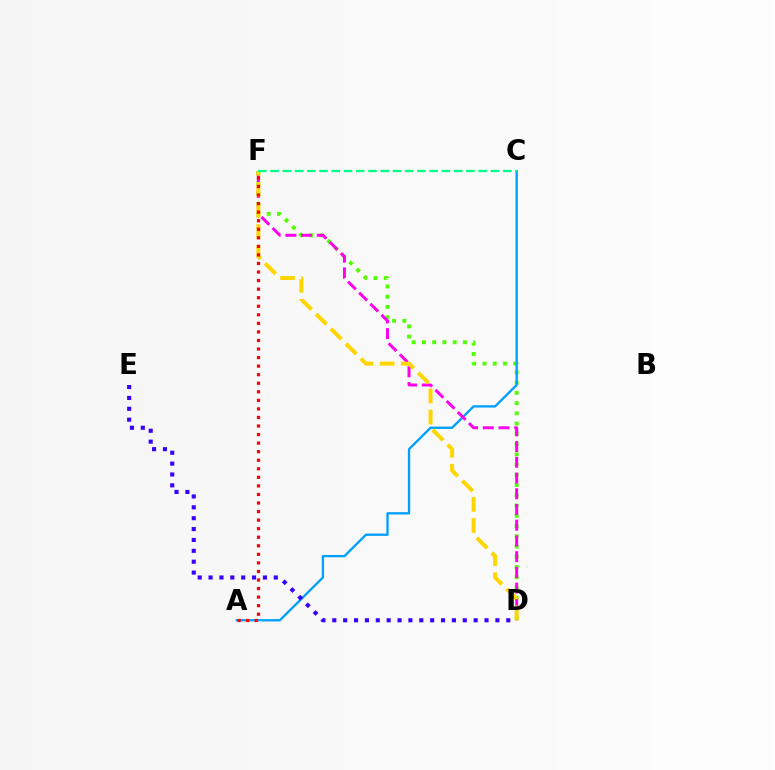{('D', 'F'): [{'color': '#4fff00', 'line_style': 'dotted', 'thickness': 2.78}, {'color': '#ff00ed', 'line_style': 'dashed', 'thickness': 2.14}, {'color': '#ffd500', 'line_style': 'dashed', 'thickness': 2.86}], ('A', 'C'): [{'color': '#009eff', 'line_style': 'solid', 'thickness': 1.66}], ('D', 'E'): [{'color': '#3700ff', 'line_style': 'dotted', 'thickness': 2.95}], ('A', 'F'): [{'color': '#ff0000', 'line_style': 'dotted', 'thickness': 2.32}], ('C', 'F'): [{'color': '#00ff86', 'line_style': 'dashed', 'thickness': 1.66}]}